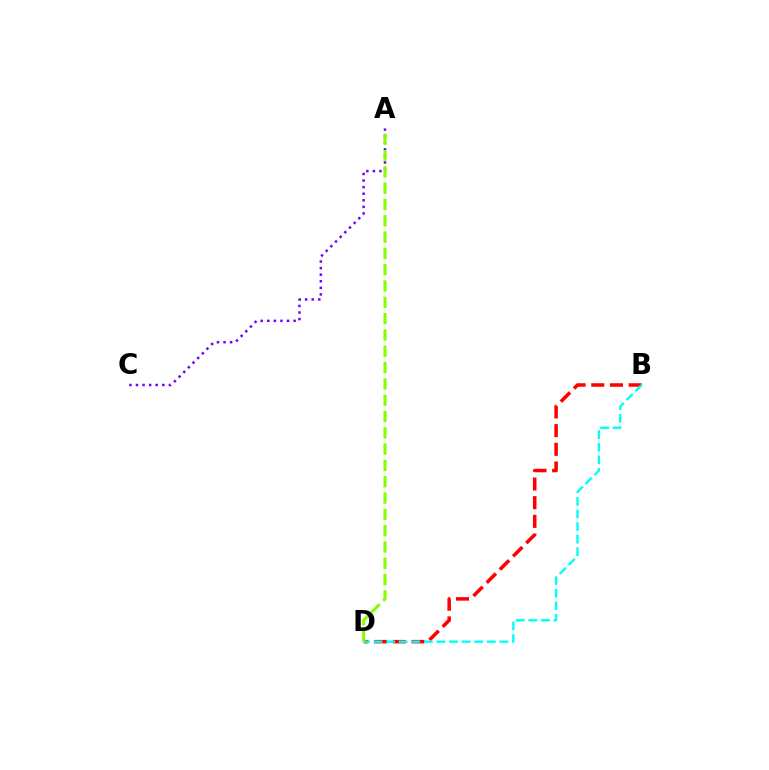{('B', 'D'): [{'color': '#ff0000', 'line_style': 'dashed', 'thickness': 2.54}, {'color': '#00fff6', 'line_style': 'dashed', 'thickness': 1.71}], ('A', 'C'): [{'color': '#7200ff', 'line_style': 'dotted', 'thickness': 1.79}], ('A', 'D'): [{'color': '#84ff00', 'line_style': 'dashed', 'thickness': 2.22}]}